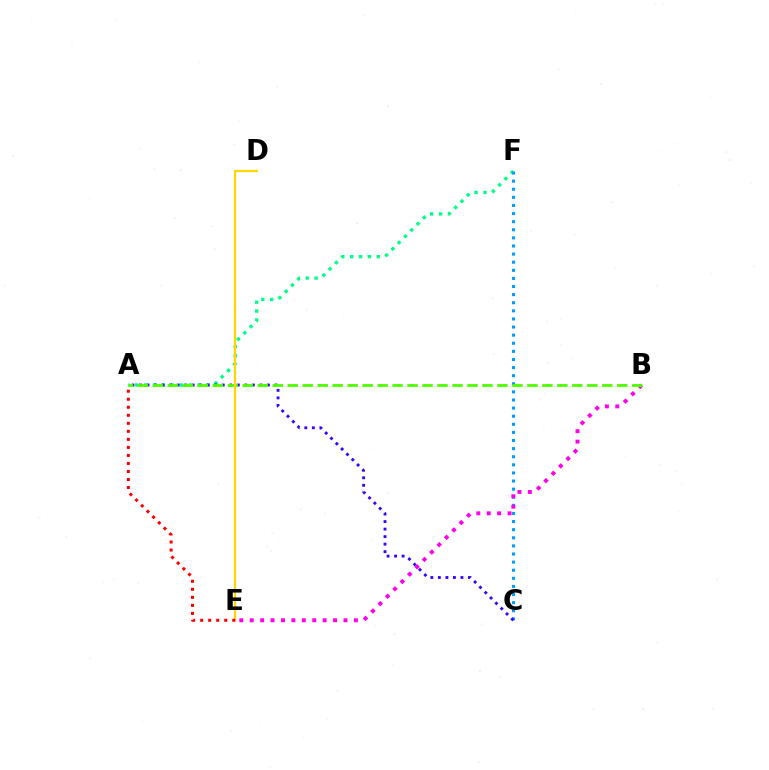{('A', 'F'): [{'color': '#00ff86', 'line_style': 'dotted', 'thickness': 2.41}], ('C', 'F'): [{'color': '#009eff', 'line_style': 'dotted', 'thickness': 2.2}], ('A', 'C'): [{'color': '#3700ff', 'line_style': 'dotted', 'thickness': 2.04}], ('B', 'E'): [{'color': '#ff00ed', 'line_style': 'dotted', 'thickness': 2.83}], ('A', 'B'): [{'color': '#4fff00', 'line_style': 'dashed', 'thickness': 2.03}], ('D', 'E'): [{'color': '#ffd500', 'line_style': 'solid', 'thickness': 1.59}], ('A', 'E'): [{'color': '#ff0000', 'line_style': 'dotted', 'thickness': 2.18}]}